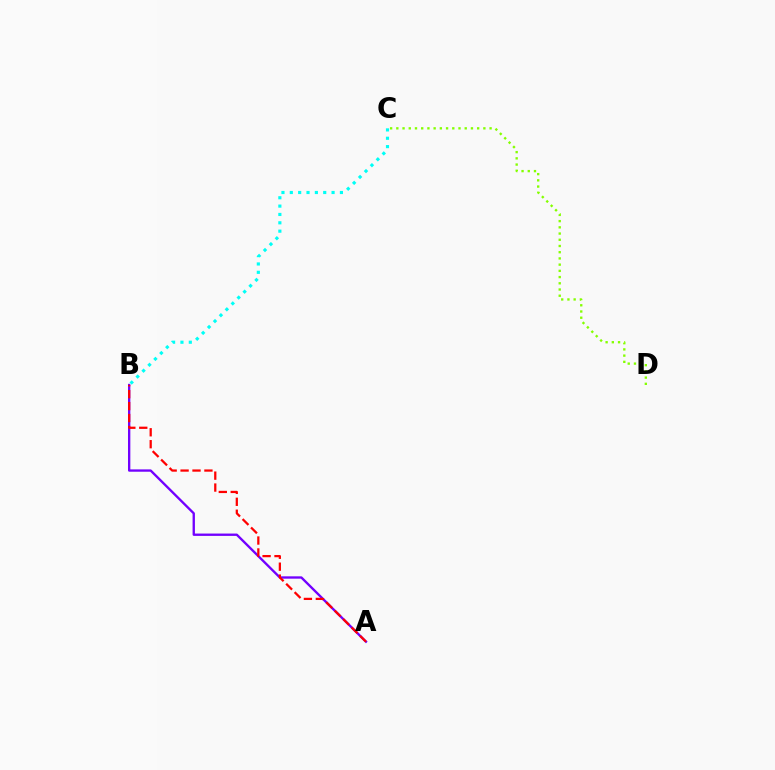{('A', 'B'): [{'color': '#7200ff', 'line_style': 'solid', 'thickness': 1.69}, {'color': '#ff0000', 'line_style': 'dashed', 'thickness': 1.62}], ('C', 'D'): [{'color': '#84ff00', 'line_style': 'dotted', 'thickness': 1.69}], ('B', 'C'): [{'color': '#00fff6', 'line_style': 'dotted', 'thickness': 2.27}]}